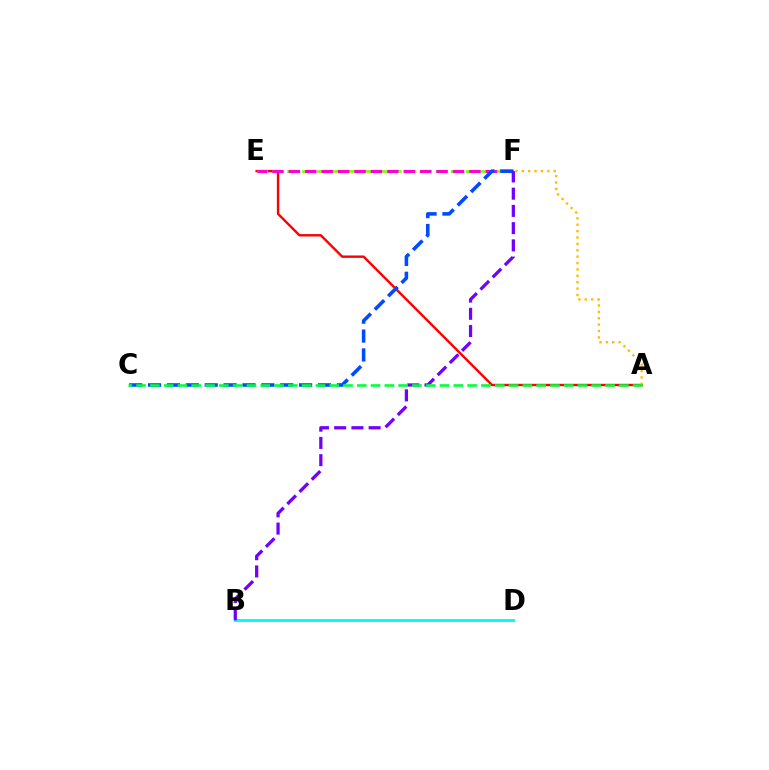{('B', 'D'): [{'color': '#00fff6', 'line_style': 'solid', 'thickness': 2.16}], ('A', 'E'): [{'color': '#ff0000', 'line_style': 'solid', 'thickness': 1.73}], ('E', 'F'): [{'color': '#84ff00', 'line_style': 'dashed', 'thickness': 2.02}, {'color': '#ff00cf', 'line_style': 'dashed', 'thickness': 2.23}], ('C', 'F'): [{'color': '#004bff', 'line_style': 'dashed', 'thickness': 2.56}], ('B', 'F'): [{'color': '#7200ff', 'line_style': 'dashed', 'thickness': 2.34}], ('A', 'F'): [{'color': '#ffbd00', 'line_style': 'dotted', 'thickness': 1.73}], ('A', 'C'): [{'color': '#00ff39', 'line_style': 'dashed', 'thickness': 1.87}]}